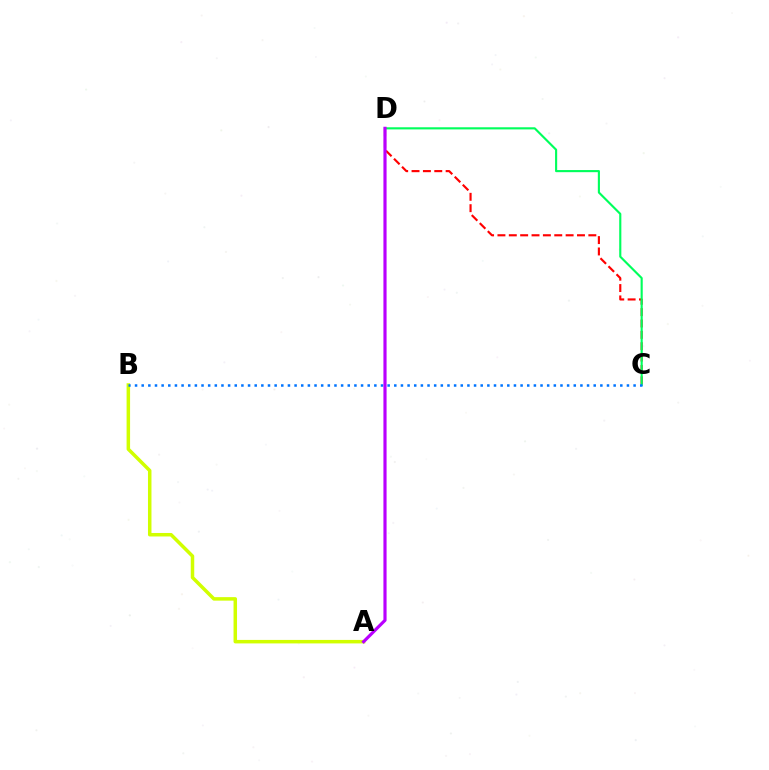{('A', 'B'): [{'color': '#d1ff00', 'line_style': 'solid', 'thickness': 2.52}], ('C', 'D'): [{'color': '#ff0000', 'line_style': 'dashed', 'thickness': 1.54}, {'color': '#00ff5c', 'line_style': 'solid', 'thickness': 1.53}], ('B', 'C'): [{'color': '#0074ff', 'line_style': 'dotted', 'thickness': 1.81}], ('A', 'D'): [{'color': '#b900ff', 'line_style': 'solid', 'thickness': 2.28}]}